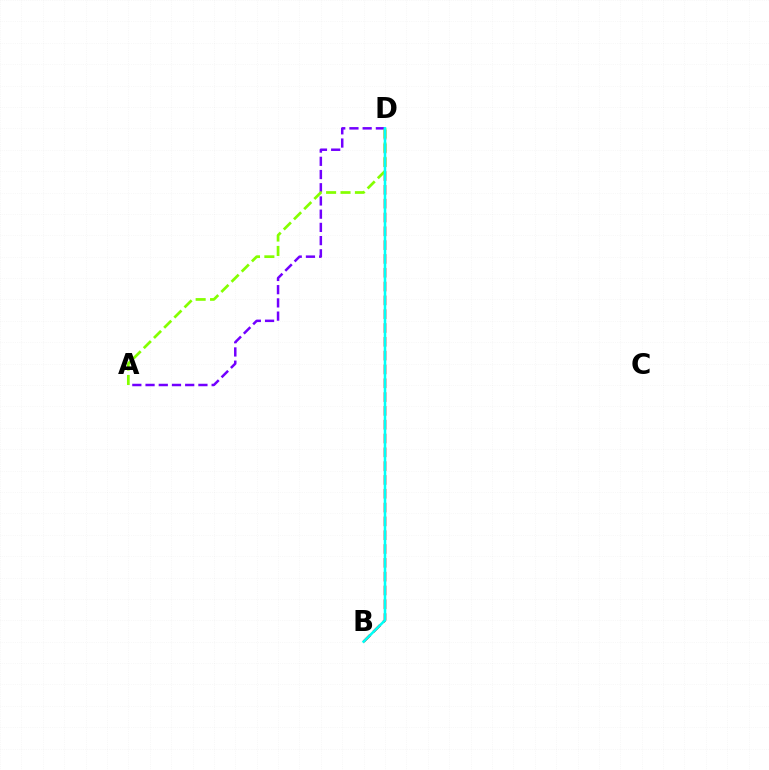{('B', 'D'): [{'color': '#ff0000', 'line_style': 'dashed', 'thickness': 1.88}, {'color': '#00fff6', 'line_style': 'solid', 'thickness': 1.83}], ('A', 'D'): [{'color': '#7200ff', 'line_style': 'dashed', 'thickness': 1.8}, {'color': '#84ff00', 'line_style': 'dashed', 'thickness': 1.96}]}